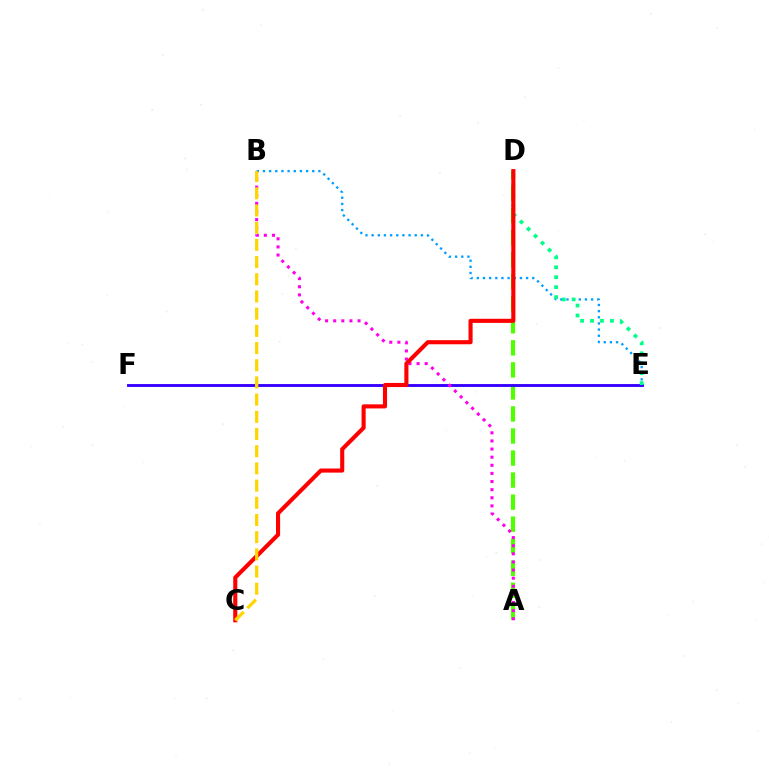{('A', 'D'): [{'color': '#4fff00', 'line_style': 'dashed', 'thickness': 2.99}], ('B', 'E'): [{'color': '#009eff', 'line_style': 'dotted', 'thickness': 1.67}], ('E', 'F'): [{'color': '#3700ff', 'line_style': 'solid', 'thickness': 2.07}], ('D', 'E'): [{'color': '#00ff86', 'line_style': 'dotted', 'thickness': 2.7}], ('A', 'B'): [{'color': '#ff00ed', 'line_style': 'dotted', 'thickness': 2.21}], ('C', 'D'): [{'color': '#ff0000', 'line_style': 'solid', 'thickness': 2.96}], ('B', 'C'): [{'color': '#ffd500', 'line_style': 'dashed', 'thickness': 2.34}]}